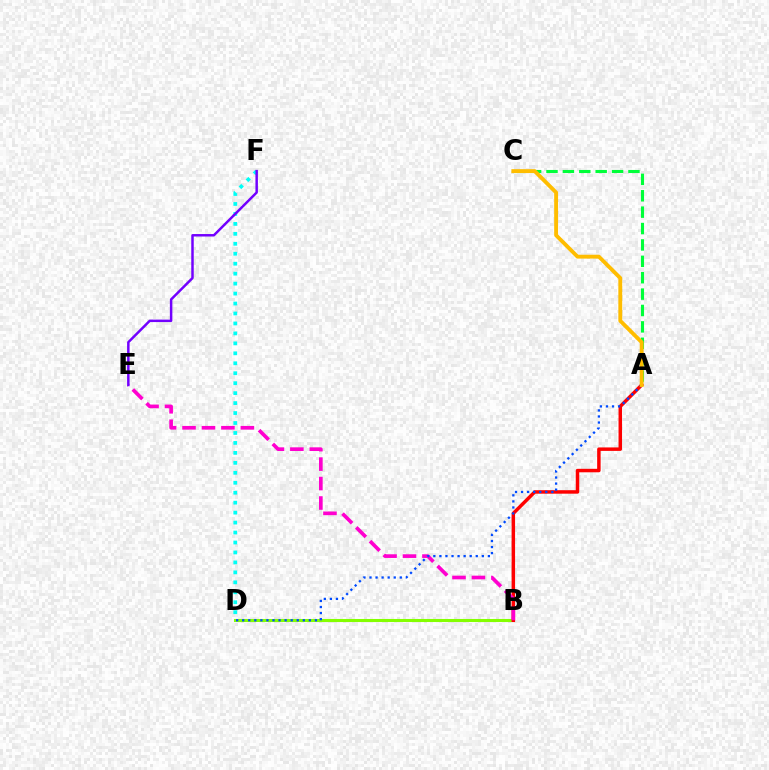{('B', 'D'): [{'color': '#84ff00', 'line_style': 'solid', 'thickness': 2.21}], ('A', 'B'): [{'color': '#ff0000', 'line_style': 'solid', 'thickness': 2.5}], ('B', 'E'): [{'color': '#ff00cf', 'line_style': 'dashed', 'thickness': 2.64}], ('A', 'C'): [{'color': '#00ff39', 'line_style': 'dashed', 'thickness': 2.23}, {'color': '#ffbd00', 'line_style': 'solid', 'thickness': 2.79}], ('A', 'D'): [{'color': '#004bff', 'line_style': 'dotted', 'thickness': 1.65}], ('D', 'F'): [{'color': '#00fff6', 'line_style': 'dotted', 'thickness': 2.71}], ('E', 'F'): [{'color': '#7200ff', 'line_style': 'solid', 'thickness': 1.78}]}